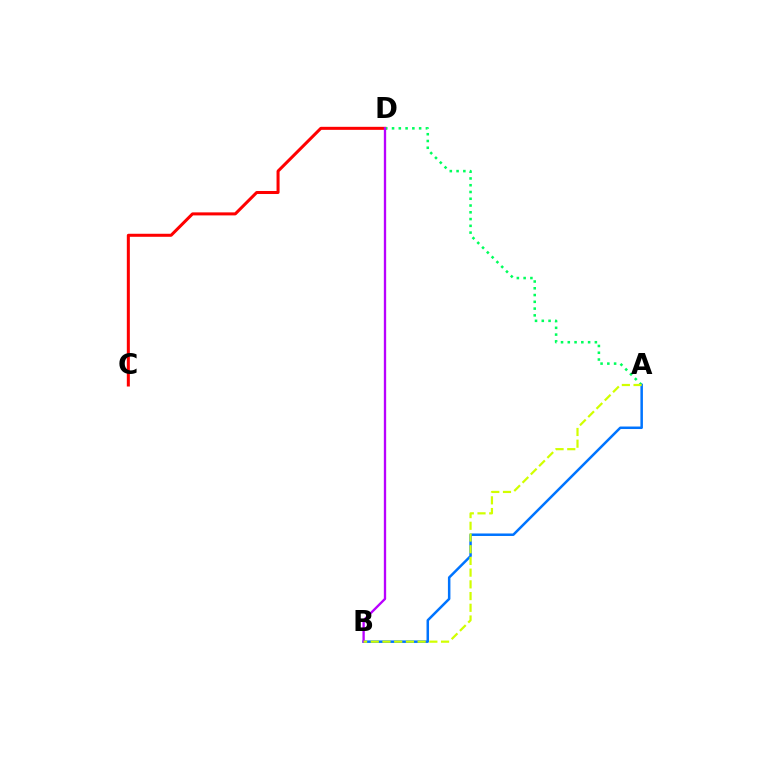{('C', 'D'): [{'color': '#ff0000', 'line_style': 'solid', 'thickness': 2.18}], ('A', 'D'): [{'color': '#00ff5c', 'line_style': 'dotted', 'thickness': 1.84}], ('A', 'B'): [{'color': '#0074ff', 'line_style': 'solid', 'thickness': 1.8}, {'color': '#d1ff00', 'line_style': 'dashed', 'thickness': 1.59}], ('B', 'D'): [{'color': '#b900ff', 'line_style': 'solid', 'thickness': 1.67}]}